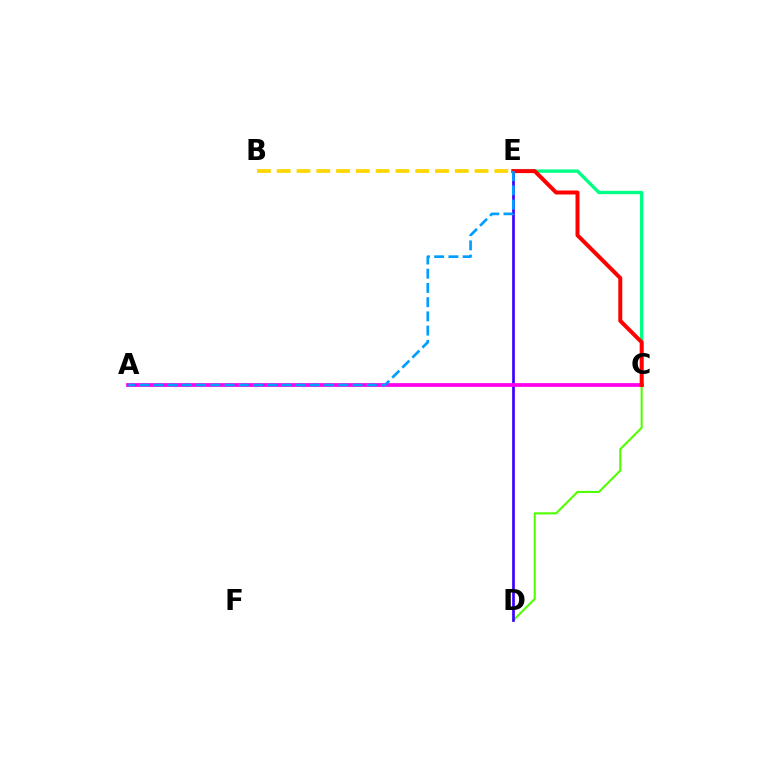{('C', 'D'): [{'color': '#4fff00', 'line_style': 'solid', 'thickness': 1.5}], ('D', 'E'): [{'color': '#3700ff', 'line_style': 'solid', 'thickness': 1.93}], ('A', 'C'): [{'color': '#ff00ed', 'line_style': 'solid', 'thickness': 2.7}], ('B', 'E'): [{'color': '#ffd500', 'line_style': 'dashed', 'thickness': 2.69}], ('C', 'E'): [{'color': '#00ff86', 'line_style': 'solid', 'thickness': 2.42}, {'color': '#ff0000', 'line_style': 'solid', 'thickness': 2.87}], ('A', 'E'): [{'color': '#009eff', 'line_style': 'dashed', 'thickness': 1.93}]}